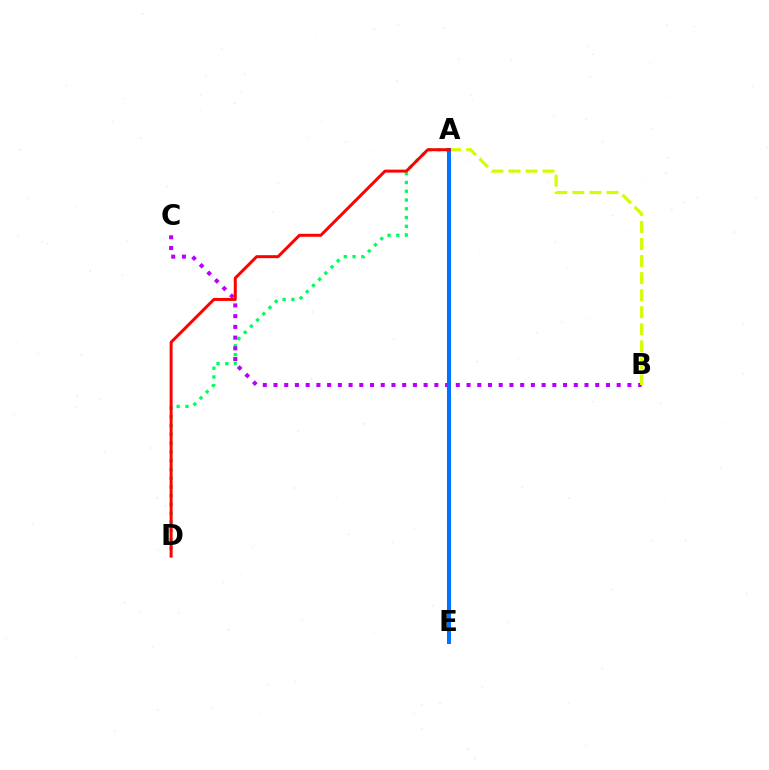{('A', 'D'): [{'color': '#00ff5c', 'line_style': 'dotted', 'thickness': 2.38}, {'color': '#ff0000', 'line_style': 'solid', 'thickness': 2.14}], ('B', 'C'): [{'color': '#b900ff', 'line_style': 'dotted', 'thickness': 2.91}], ('A', 'B'): [{'color': '#d1ff00', 'line_style': 'dashed', 'thickness': 2.32}], ('A', 'E'): [{'color': '#0074ff', 'line_style': 'solid', 'thickness': 2.91}]}